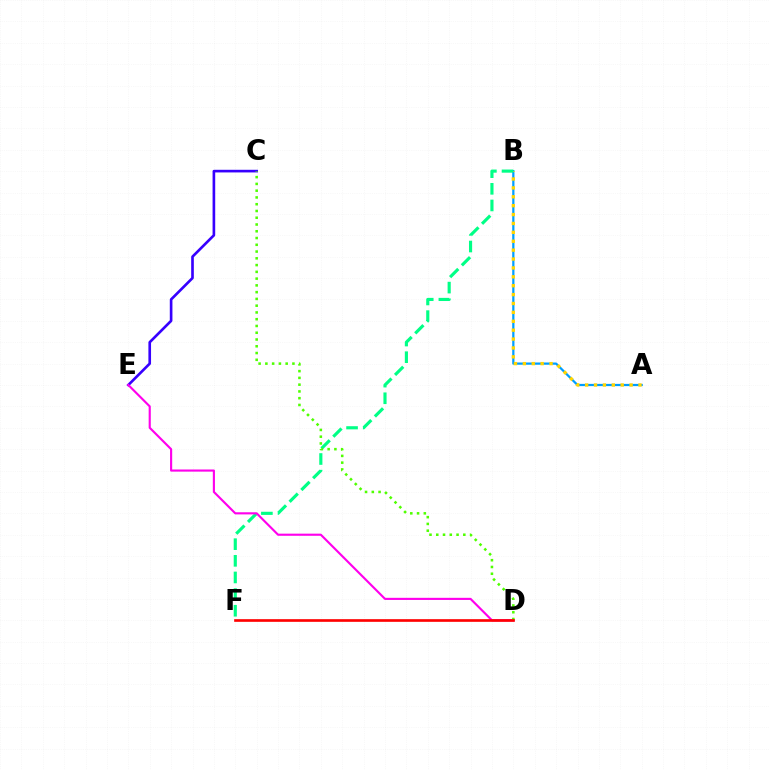{('A', 'B'): [{'color': '#009eff', 'line_style': 'solid', 'thickness': 1.6}, {'color': '#ffd500', 'line_style': 'dotted', 'thickness': 2.42}], ('B', 'F'): [{'color': '#00ff86', 'line_style': 'dashed', 'thickness': 2.26}], ('C', 'E'): [{'color': '#3700ff', 'line_style': 'solid', 'thickness': 1.91}], ('D', 'E'): [{'color': '#ff00ed', 'line_style': 'solid', 'thickness': 1.54}], ('C', 'D'): [{'color': '#4fff00', 'line_style': 'dotted', 'thickness': 1.84}], ('D', 'F'): [{'color': '#ff0000', 'line_style': 'solid', 'thickness': 1.91}]}